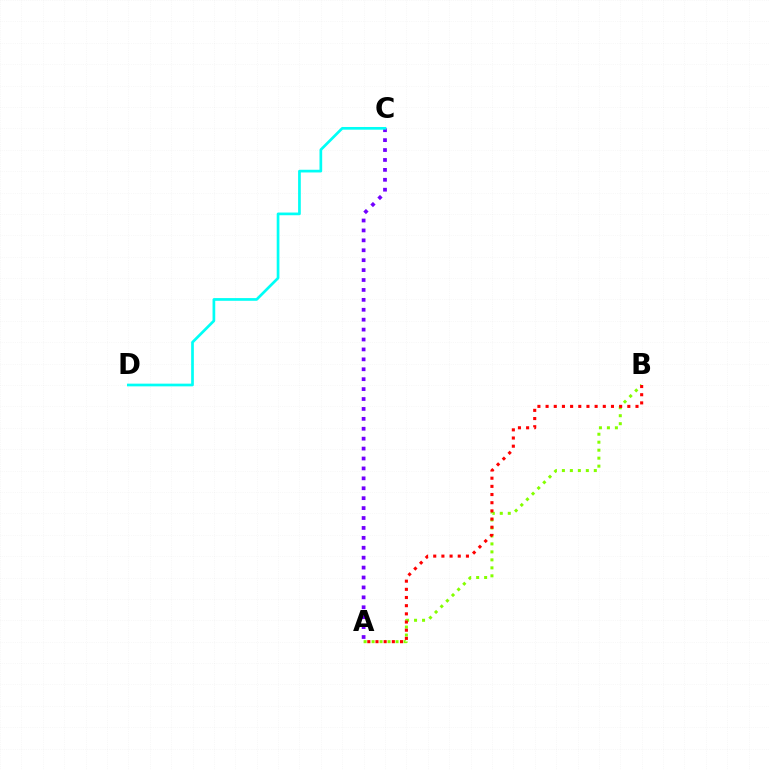{('A', 'B'): [{'color': '#84ff00', 'line_style': 'dotted', 'thickness': 2.17}, {'color': '#ff0000', 'line_style': 'dotted', 'thickness': 2.22}], ('A', 'C'): [{'color': '#7200ff', 'line_style': 'dotted', 'thickness': 2.69}], ('C', 'D'): [{'color': '#00fff6', 'line_style': 'solid', 'thickness': 1.94}]}